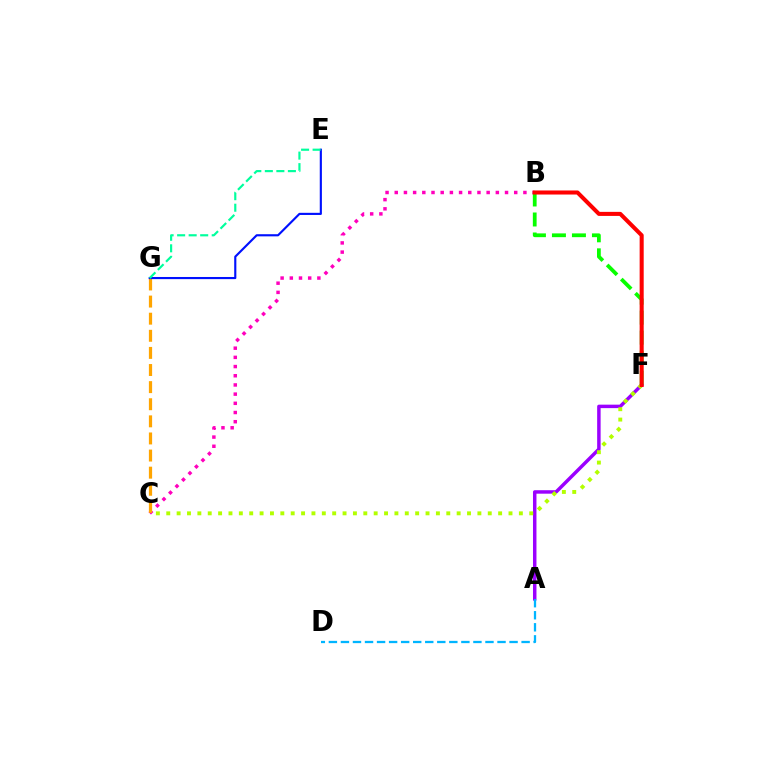{('A', 'F'): [{'color': '#9b00ff', 'line_style': 'solid', 'thickness': 2.5}], ('B', 'C'): [{'color': '#ff00bd', 'line_style': 'dotted', 'thickness': 2.5}], ('C', 'G'): [{'color': '#ffa500', 'line_style': 'dashed', 'thickness': 2.32}], ('A', 'D'): [{'color': '#00b5ff', 'line_style': 'dashed', 'thickness': 1.64}], ('C', 'F'): [{'color': '#b3ff00', 'line_style': 'dotted', 'thickness': 2.82}], ('E', 'G'): [{'color': '#0010ff', 'line_style': 'solid', 'thickness': 1.54}, {'color': '#00ff9d', 'line_style': 'dashed', 'thickness': 1.57}], ('B', 'F'): [{'color': '#08ff00', 'line_style': 'dashed', 'thickness': 2.72}, {'color': '#ff0000', 'line_style': 'solid', 'thickness': 2.92}]}